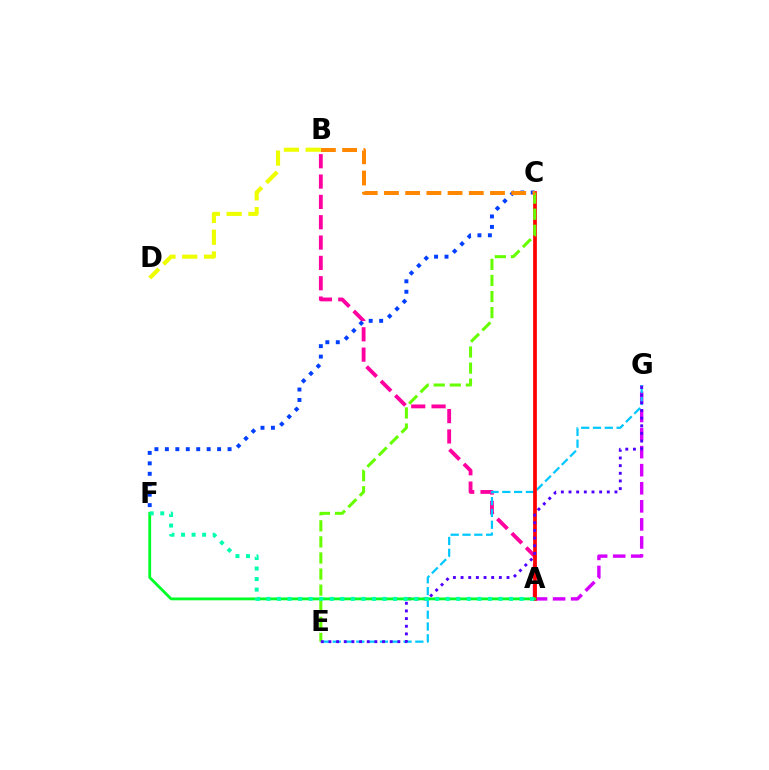{('A', 'B'): [{'color': '#ff00a0', 'line_style': 'dashed', 'thickness': 2.76}], ('A', 'G'): [{'color': '#d600ff', 'line_style': 'dashed', 'thickness': 2.45}], ('E', 'G'): [{'color': '#00c7ff', 'line_style': 'dashed', 'thickness': 1.6}, {'color': '#4f00ff', 'line_style': 'dotted', 'thickness': 2.08}], ('A', 'C'): [{'color': '#ff0000', 'line_style': 'solid', 'thickness': 2.67}], ('C', 'E'): [{'color': '#66ff00', 'line_style': 'dashed', 'thickness': 2.18}], ('C', 'F'): [{'color': '#003fff', 'line_style': 'dotted', 'thickness': 2.84}], ('B', 'C'): [{'color': '#ff8800', 'line_style': 'dashed', 'thickness': 2.88}], ('A', 'F'): [{'color': '#00ff27', 'line_style': 'solid', 'thickness': 2.03}, {'color': '#00ffaf', 'line_style': 'dotted', 'thickness': 2.87}], ('B', 'D'): [{'color': '#eeff00', 'line_style': 'dashed', 'thickness': 2.96}]}